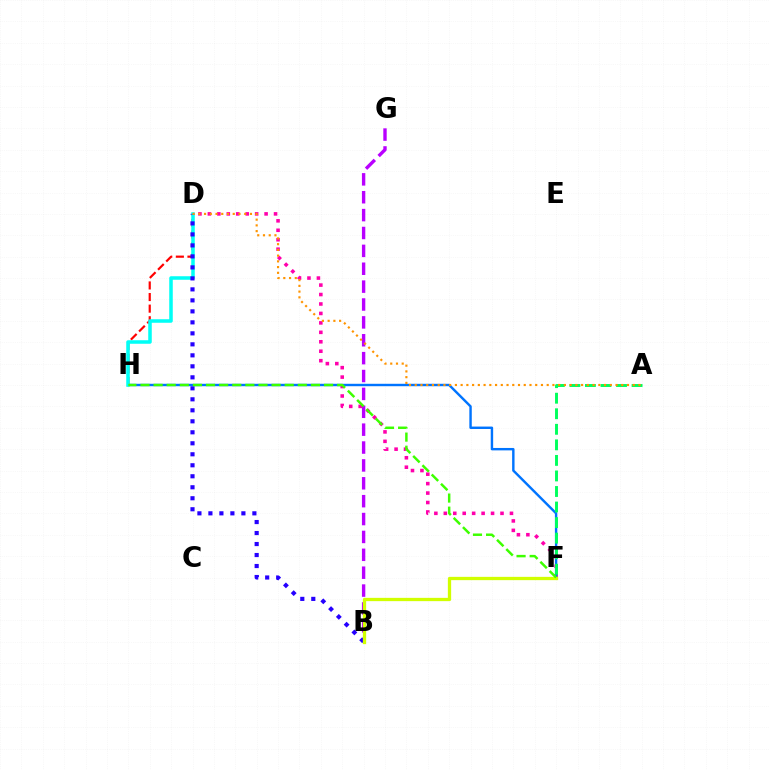{('D', 'F'): [{'color': '#ff00ac', 'line_style': 'dotted', 'thickness': 2.57}], ('F', 'H'): [{'color': '#0074ff', 'line_style': 'solid', 'thickness': 1.74}, {'color': '#3dff00', 'line_style': 'dashed', 'thickness': 1.78}], ('D', 'H'): [{'color': '#ff0000', 'line_style': 'dashed', 'thickness': 1.58}, {'color': '#00fff6', 'line_style': 'solid', 'thickness': 2.54}], ('A', 'F'): [{'color': '#00ff5c', 'line_style': 'dashed', 'thickness': 2.11}], ('B', 'G'): [{'color': '#b900ff', 'line_style': 'dashed', 'thickness': 2.43}], ('B', 'D'): [{'color': '#2500ff', 'line_style': 'dotted', 'thickness': 2.99}], ('B', 'F'): [{'color': '#d1ff00', 'line_style': 'solid', 'thickness': 2.37}], ('A', 'D'): [{'color': '#ff9400', 'line_style': 'dotted', 'thickness': 1.56}]}